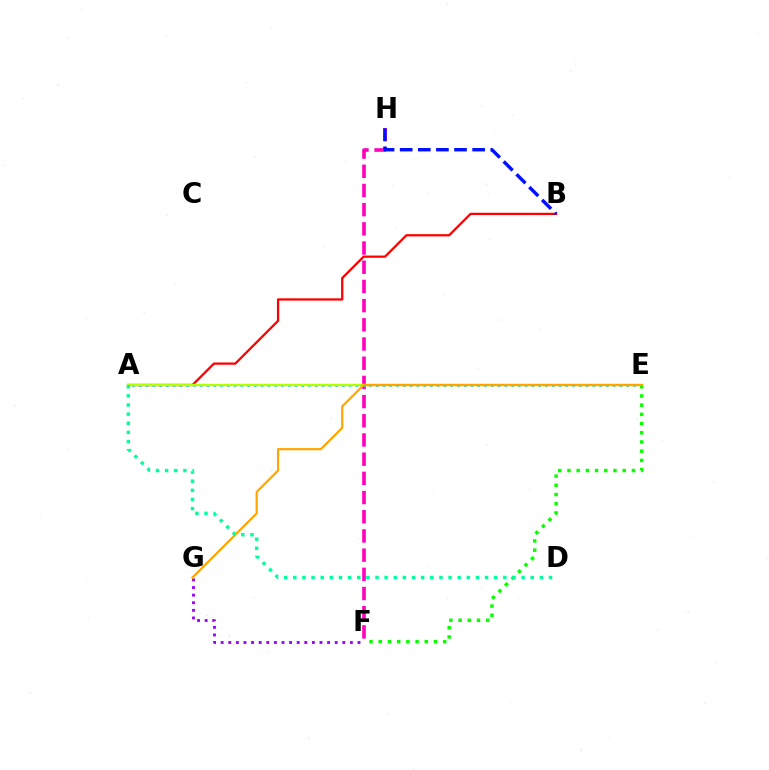{('F', 'H'): [{'color': '#ff00bd', 'line_style': 'dashed', 'thickness': 2.61}], ('A', 'B'): [{'color': '#ff0000', 'line_style': 'solid', 'thickness': 1.63}], ('B', 'H'): [{'color': '#0010ff', 'line_style': 'dashed', 'thickness': 2.46}], ('A', 'E'): [{'color': '#00b5ff', 'line_style': 'dotted', 'thickness': 1.84}, {'color': '#b3ff00', 'line_style': 'solid', 'thickness': 1.72}], ('F', 'G'): [{'color': '#9b00ff', 'line_style': 'dotted', 'thickness': 2.07}], ('E', 'F'): [{'color': '#08ff00', 'line_style': 'dotted', 'thickness': 2.5}], ('E', 'G'): [{'color': '#ffa500', 'line_style': 'solid', 'thickness': 1.59}], ('A', 'D'): [{'color': '#00ff9d', 'line_style': 'dotted', 'thickness': 2.48}]}